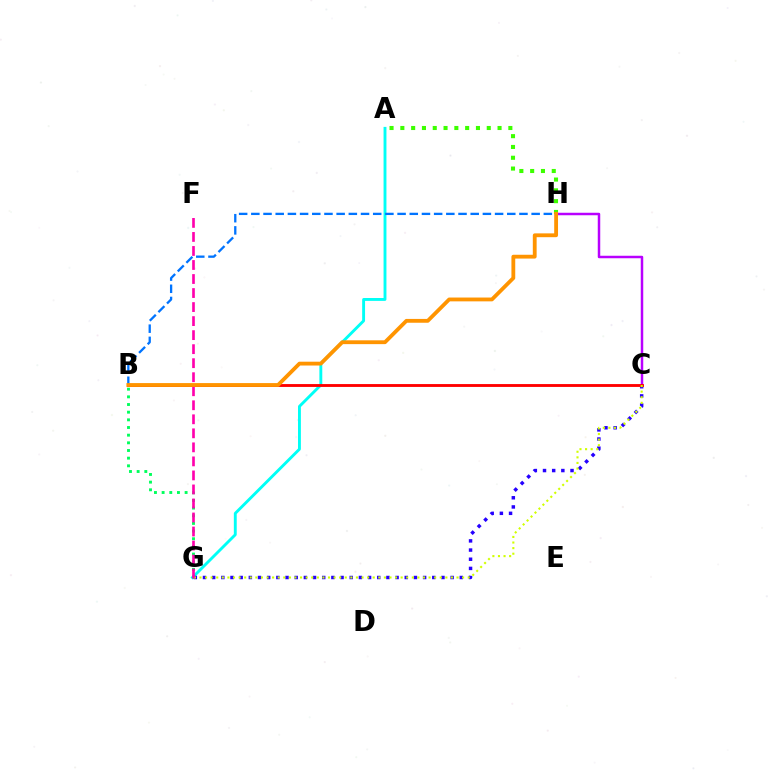{('A', 'G'): [{'color': '#00fff6', 'line_style': 'solid', 'thickness': 2.08}], ('C', 'G'): [{'color': '#2500ff', 'line_style': 'dotted', 'thickness': 2.49}, {'color': '#d1ff00', 'line_style': 'dotted', 'thickness': 1.52}], ('C', 'H'): [{'color': '#b900ff', 'line_style': 'solid', 'thickness': 1.79}], ('A', 'H'): [{'color': '#3dff00', 'line_style': 'dotted', 'thickness': 2.93}], ('B', 'H'): [{'color': '#0074ff', 'line_style': 'dashed', 'thickness': 1.66}, {'color': '#ff9400', 'line_style': 'solid', 'thickness': 2.75}], ('B', 'G'): [{'color': '#00ff5c', 'line_style': 'dotted', 'thickness': 2.08}], ('B', 'C'): [{'color': '#ff0000', 'line_style': 'solid', 'thickness': 2.06}], ('F', 'G'): [{'color': '#ff00ac', 'line_style': 'dashed', 'thickness': 1.91}]}